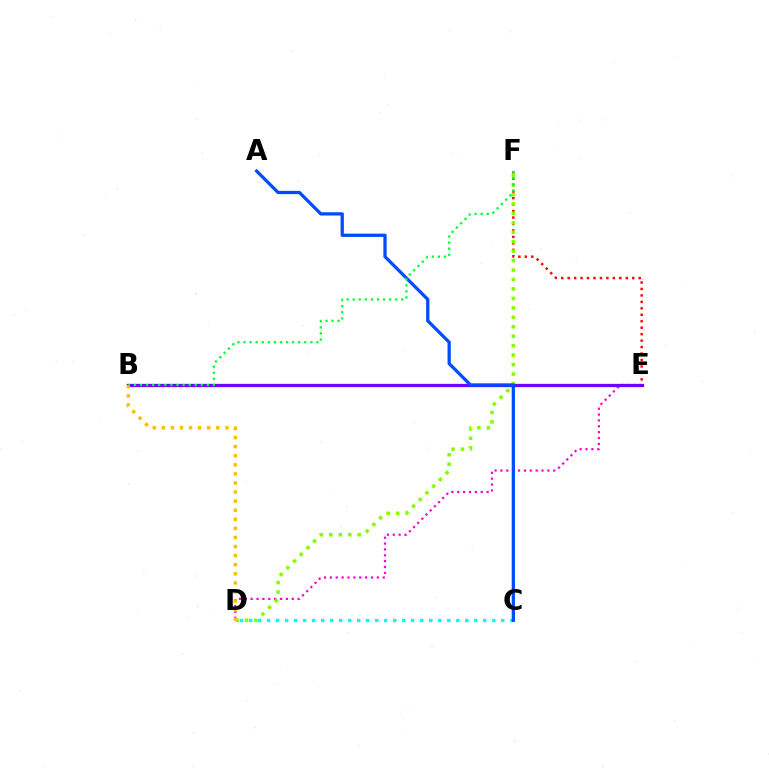{('D', 'E'): [{'color': '#ff00cf', 'line_style': 'dotted', 'thickness': 1.6}], ('E', 'F'): [{'color': '#ff0000', 'line_style': 'dotted', 'thickness': 1.75}], ('D', 'F'): [{'color': '#84ff00', 'line_style': 'dotted', 'thickness': 2.57}], ('B', 'E'): [{'color': '#7200ff', 'line_style': 'solid', 'thickness': 2.36}], ('B', 'D'): [{'color': '#ffbd00', 'line_style': 'dotted', 'thickness': 2.47}], ('C', 'D'): [{'color': '#00fff6', 'line_style': 'dotted', 'thickness': 2.45}], ('A', 'C'): [{'color': '#004bff', 'line_style': 'solid', 'thickness': 2.34}], ('B', 'F'): [{'color': '#00ff39', 'line_style': 'dotted', 'thickness': 1.65}]}